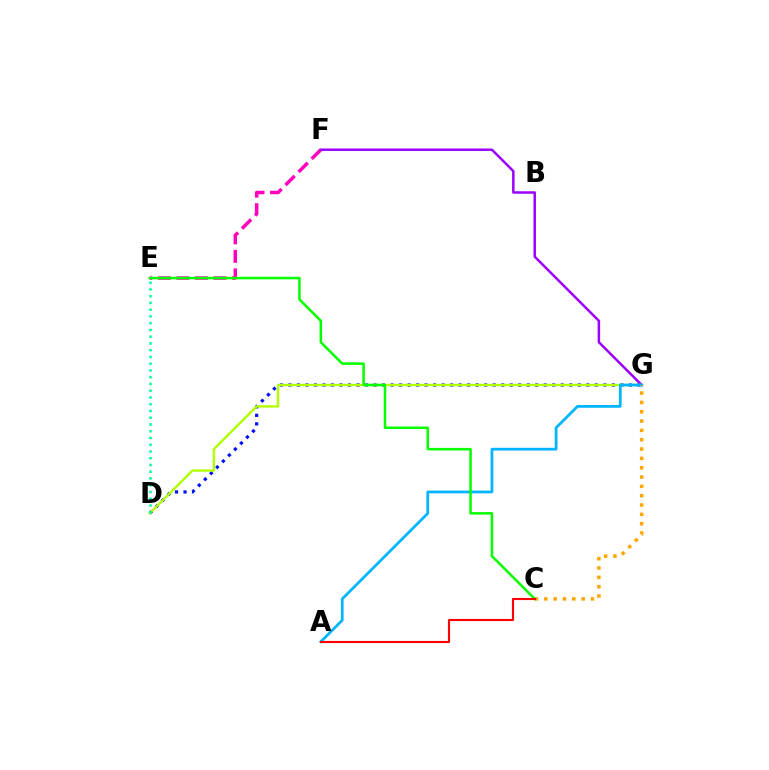{('E', 'F'): [{'color': '#ff00bd', 'line_style': 'dashed', 'thickness': 2.52}], ('D', 'G'): [{'color': '#0010ff', 'line_style': 'dotted', 'thickness': 2.31}, {'color': '#b3ff00', 'line_style': 'solid', 'thickness': 1.72}], ('F', 'G'): [{'color': '#9b00ff', 'line_style': 'solid', 'thickness': 1.79}], ('A', 'G'): [{'color': '#00b5ff', 'line_style': 'solid', 'thickness': 1.98}], ('C', 'G'): [{'color': '#ffa500', 'line_style': 'dotted', 'thickness': 2.53}], ('C', 'E'): [{'color': '#08ff00', 'line_style': 'solid', 'thickness': 1.83}], ('D', 'E'): [{'color': '#00ff9d', 'line_style': 'dotted', 'thickness': 1.83}], ('A', 'C'): [{'color': '#ff0000', 'line_style': 'solid', 'thickness': 1.53}]}